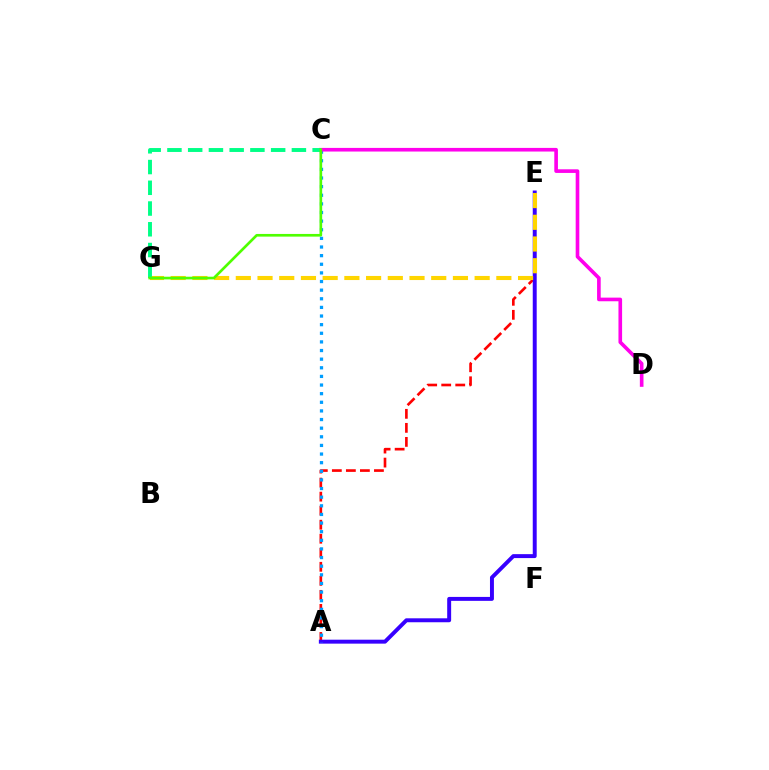{('A', 'E'): [{'color': '#ff0000', 'line_style': 'dashed', 'thickness': 1.91}, {'color': '#3700ff', 'line_style': 'solid', 'thickness': 2.84}], ('A', 'C'): [{'color': '#009eff', 'line_style': 'dotted', 'thickness': 2.34}], ('E', 'G'): [{'color': '#ffd500', 'line_style': 'dashed', 'thickness': 2.95}], ('C', 'D'): [{'color': '#ff00ed', 'line_style': 'solid', 'thickness': 2.62}], ('C', 'G'): [{'color': '#00ff86', 'line_style': 'dashed', 'thickness': 2.82}, {'color': '#4fff00', 'line_style': 'solid', 'thickness': 1.92}]}